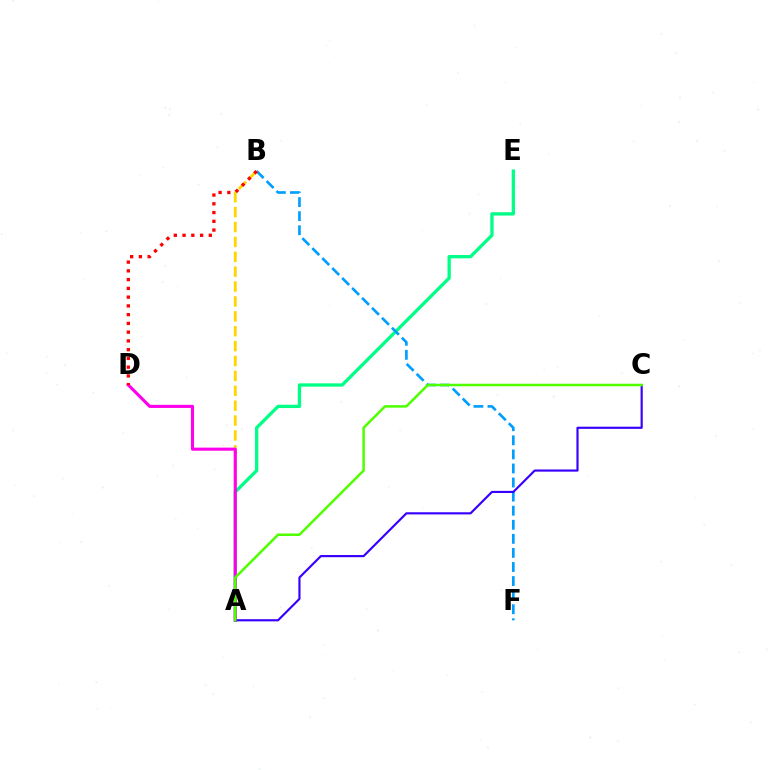{('A', 'B'): [{'color': '#ffd500', 'line_style': 'dashed', 'thickness': 2.02}], ('A', 'E'): [{'color': '#00ff86', 'line_style': 'solid', 'thickness': 2.38}], ('B', 'F'): [{'color': '#009eff', 'line_style': 'dashed', 'thickness': 1.91}], ('A', 'D'): [{'color': '#ff00ed', 'line_style': 'solid', 'thickness': 2.23}], ('A', 'C'): [{'color': '#3700ff', 'line_style': 'solid', 'thickness': 1.55}, {'color': '#4fff00', 'line_style': 'solid', 'thickness': 1.81}], ('B', 'D'): [{'color': '#ff0000', 'line_style': 'dotted', 'thickness': 2.38}]}